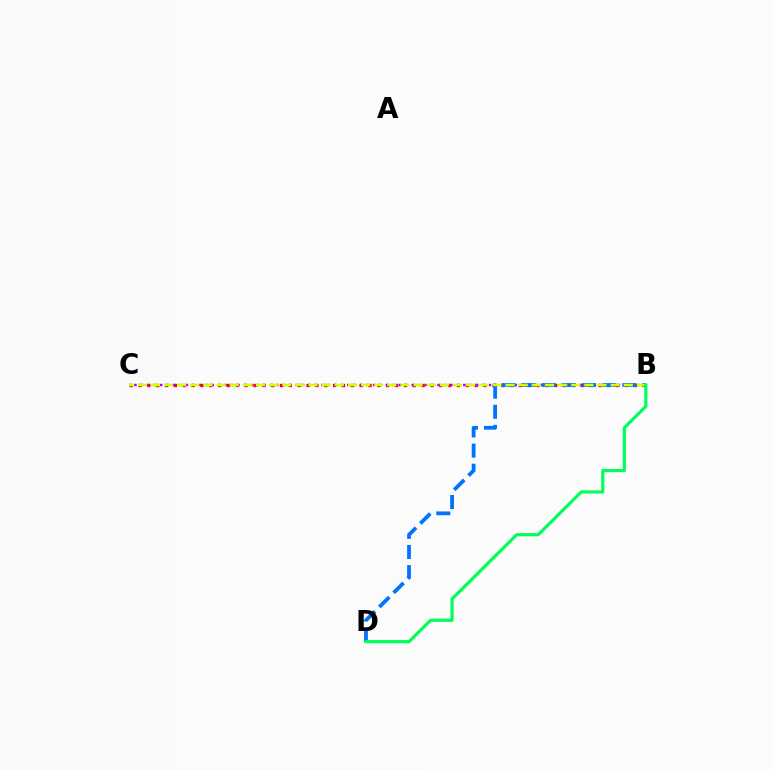{('B', 'C'): [{'color': '#ff0000', 'line_style': 'dotted', 'thickness': 2.4}, {'color': '#b900ff', 'line_style': 'dotted', 'thickness': 1.75}, {'color': '#d1ff00', 'line_style': 'dashed', 'thickness': 1.78}], ('B', 'D'): [{'color': '#0074ff', 'line_style': 'dashed', 'thickness': 2.73}, {'color': '#00ff5c', 'line_style': 'solid', 'thickness': 2.3}]}